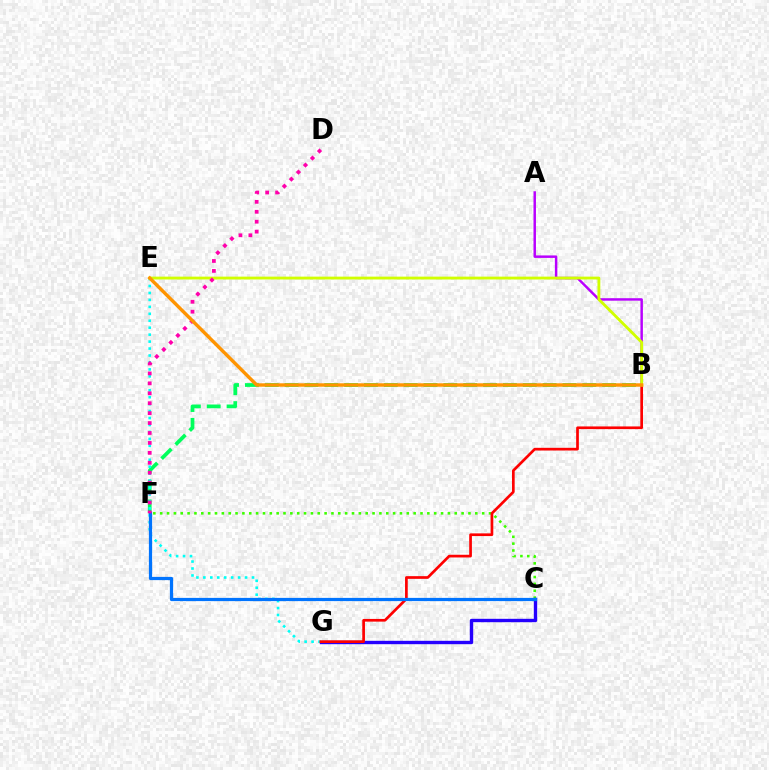{('C', 'F'): [{'color': '#3dff00', 'line_style': 'dotted', 'thickness': 1.86}, {'color': '#0074ff', 'line_style': 'solid', 'thickness': 2.32}], ('C', 'G'): [{'color': '#2500ff', 'line_style': 'solid', 'thickness': 2.43}], ('B', 'F'): [{'color': '#00ff5c', 'line_style': 'dashed', 'thickness': 2.7}], ('E', 'G'): [{'color': '#00fff6', 'line_style': 'dotted', 'thickness': 1.89}], ('B', 'G'): [{'color': '#ff0000', 'line_style': 'solid', 'thickness': 1.94}], ('A', 'B'): [{'color': '#b900ff', 'line_style': 'solid', 'thickness': 1.78}], ('B', 'E'): [{'color': '#d1ff00', 'line_style': 'solid', 'thickness': 2.05}, {'color': '#ff9400', 'line_style': 'solid', 'thickness': 2.47}], ('D', 'F'): [{'color': '#ff00ac', 'line_style': 'dotted', 'thickness': 2.7}]}